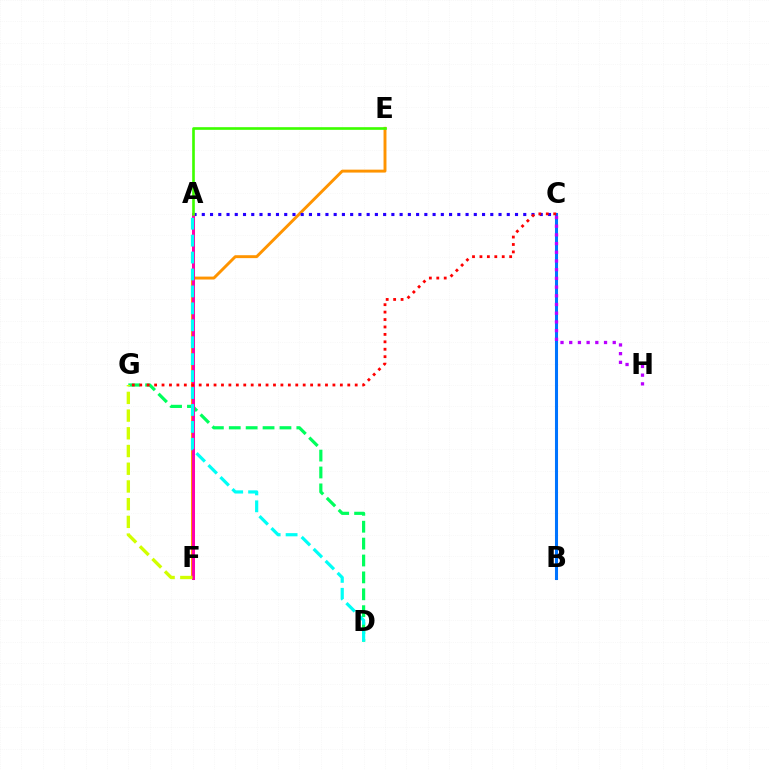{('B', 'C'): [{'color': '#0074ff', 'line_style': 'solid', 'thickness': 2.2}], ('D', 'G'): [{'color': '#00ff5c', 'line_style': 'dashed', 'thickness': 2.29}], ('E', 'F'): [{'color': '#ff9400', 'line_style': 'solid', 'thickness': 2.1}], ('A', 'C'): [{'color': '#2500ff', 'line_style': 'dotted', 'thickness': 2.24}], ('A', 'F'): [{'color': '#ff00ac', 'line_style': 'solid', 'thickness': 2.17}], ('C', 'H'): [{'color': '#b900ff', 'line_style': 'dotted', 'thickness': 2.36}], ('F', 'G'): [{'color': '#d1ff00', 'line_style': 'dashed', 'thickness': 2.41}], ('A', 'D'): [{'color': '#00fff6', 'line_style': 'dashed', 'thickness': 2.3}], ('C', 'G'): [{'color': '#ff0000', 'line_style': 'dotted', 'thickness': 2.02}], ('A', 'E'): [{'color': '#3dff00', 'line_style': 'solid', 'thickness': 1.91}]}